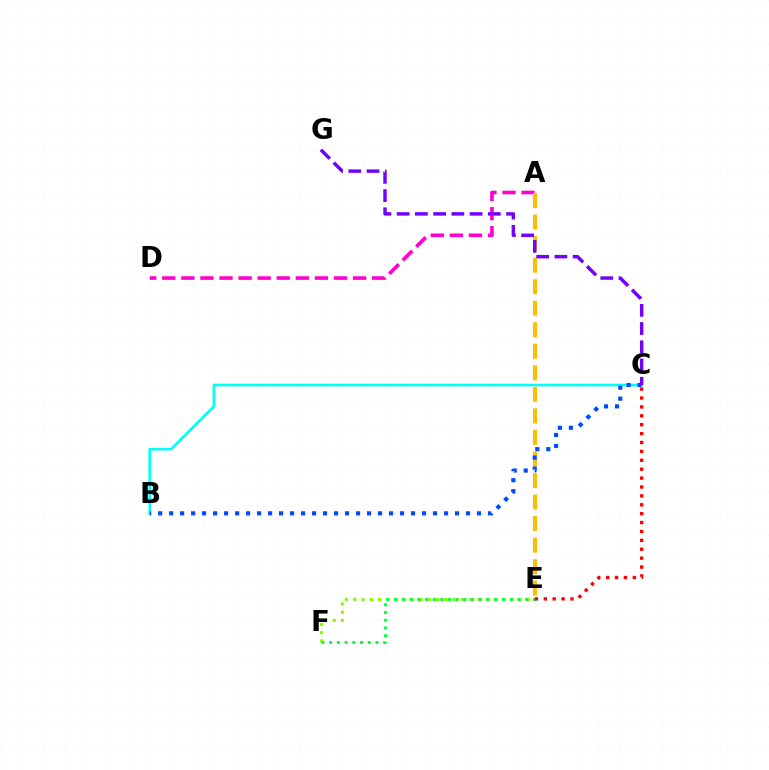{('E', 'F'): [{'color': '#84ff00', 'line_style': 'dotted', 'thickness': 2.25}, {'color': '#00ff39', 'line_style': 'dotted', 'thickness': 2.09}], ('A', 'D'): [{'color': '#ff00cf', 'line_style': 'dashed', 'thickness': 2.59}], ('A', 'E'): [{'color': '#ffbd00', 'line_style': 'dashed', 'thickness': 2.93}], ('B', 'C'): [{'color': '#00fff6', 'line_style': 'solid', 'thickness': 1.89}, {'color': '#004bff', 'line_style': 'dotted', 'thickness': 2.99}], ('C', 'G'): [{'color': '#7200ff', 'line_style': 'dashed', 'thickness': 2.48}], ('C', 'E'): [{'color': '#ff0000', 'line_style': 'dotted', 'thickness': 2.42}]}